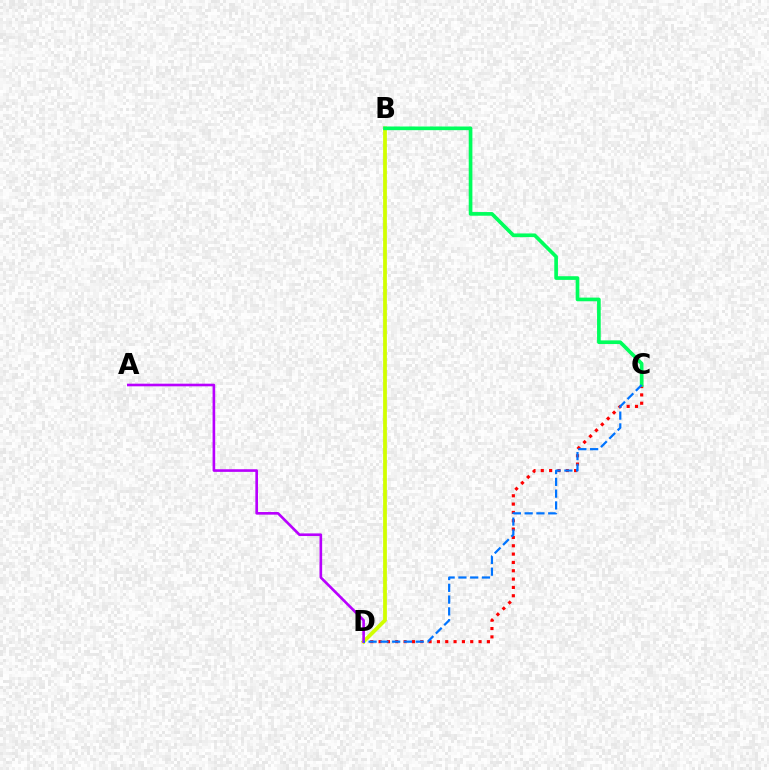{('C', 'D'): [{'color': '#ff0000', 'line_style': 'dotted', 'thickness': 2.26}, {'color': '#0074ff', 'line_style': 'dashed', 'thickness': 1.6}], ('B', 'D'): [{'color': '#d1ff00', 'line_style': 'solid', 'thickness': 2.71}], ('B', 'C'): [{'color': '#00ff5c', 'line_style': 'solid', 'thickness': 2.64}], ('A', 'D'): [{'color': '#b900ff', 'line_style': 'solid', 'thickness': 1.89}]}